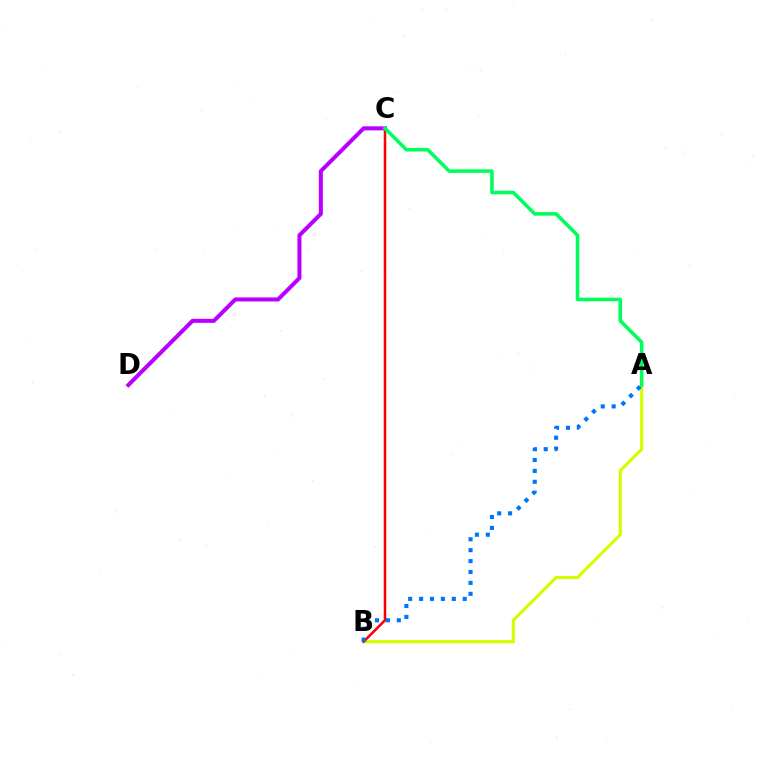{('A', 'B'): [{'color': '#d1ff00', 'line_style': 'solid', 'thickness': 2.27}, {'color': '#0074ff', 'line_style': 'dotted', 'thickness': 2.96}], ('B', 'C'): [{'color': '#ff0000', 'line_style': 'solid', 'thickness': 1.85}], ('C', 'D'): [{'color': '#b900ff', 'line_style': 'solid', 'thickness': 2.9}], ('A', 'C'): [{'color': '#00ff5c', 'line_style': 'solid', 'thickness': 2.57}]}